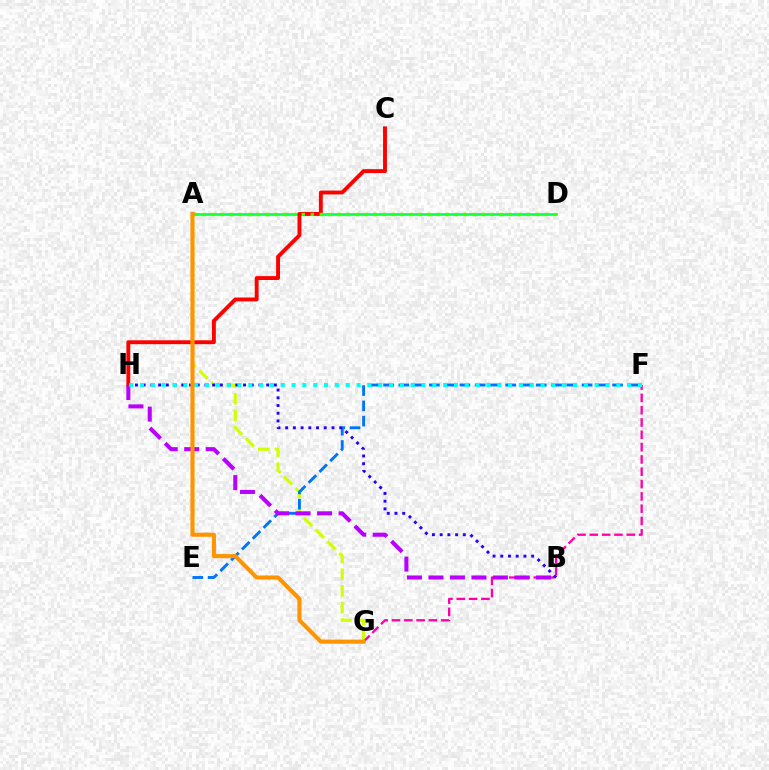{('A', 'G'): [{'color': '#d1ff00', 'line_style': 'dashed', 'thickness': 2.25}, {'color': '#ff9400', 'line_style': 'solid', 'thickness': 2.96}], ('E', 'F'): [{'color': '#0074ff', 'line_style': 'dashed', 'thickness': 2.07}], ('F', 'G'): [{'color': '#ff00ac', 'line_style': 'dashed', 'thickness': 1.67}], ('B', 'H'): [{'color': '#2500ff', 'line_style': 'dotted', 'thickness': 2.1}, {'color': '#b900ff', 'line_style': 'dashed', 'thickness': 2.92}], ('A', 'D'): [{'color': '#00ff5c', 'line_style': 'solid', 'thickness': 1.87}, {'color': '#3dff00', 'line_style': 'dotted', 'thickness': 2.45}], ('C', 'H'): [{'color': '#ff0000', 'line_style': 'solid', 'thickness': 2.8}], ('F', 'H'): [{'color': '#00fff6', 'line_style': 'dotted', 'thickness': 2.94}]}